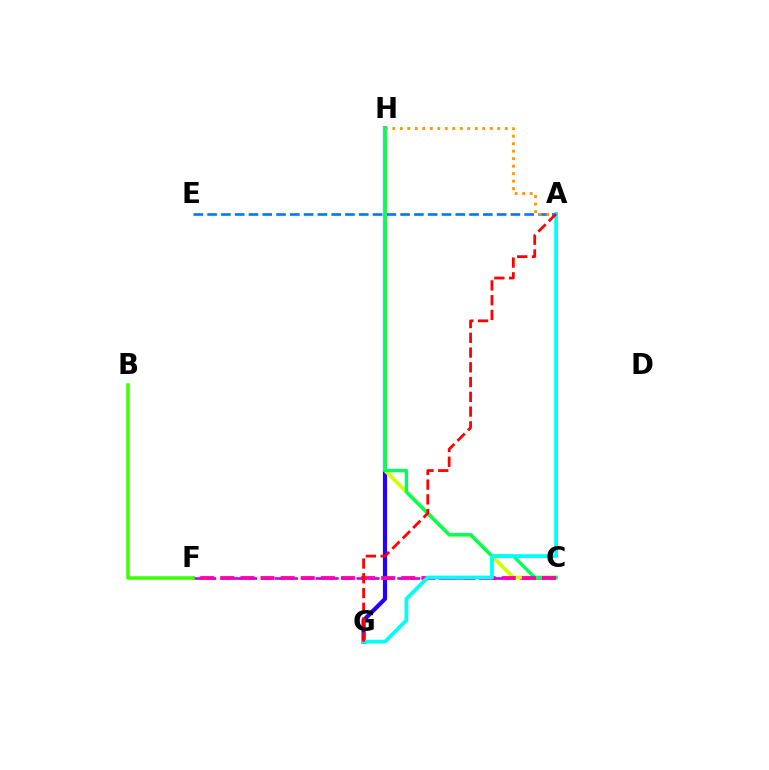{('C', 'F'): [{'color': '#b900ff', 'line_style': 'dashed', 'thickness': 1.85}, {'color': '#ff00ac', 'line_style': 'dashed', 'thickness': 2.73}], ('A', 'E'): [{'color': '#0074ff', 'line_style': 'dashed', 'thickness': 1.87}], ('G', 'H'): [{'color': '#2500ff', 'line_style': 'solid', 'thickness': 3.0}], ('C', 'H'): [{'color': '#d1ff00', 'line_style': 'solid', 'thickness': 2.62}, {'color': '#00ff5c', 'line_style': 'solid', 'thickness': 2.44}], ('A', 'H'): [{'color': '#ff9400', 'line_style': 'dotted', 'thickness': 2.04}], ('A', 'G'): [{'color': '#00fff6', 'line_style': 'solid', 'thickness': 2.74}, {'color': '#ff0000', 'line_style': 'dashed', 'thickness': 2.0}], ('B', 'F'): [{'color': '#3dff00', 'line_style': 'solid', 'thickness': 2.54}]}